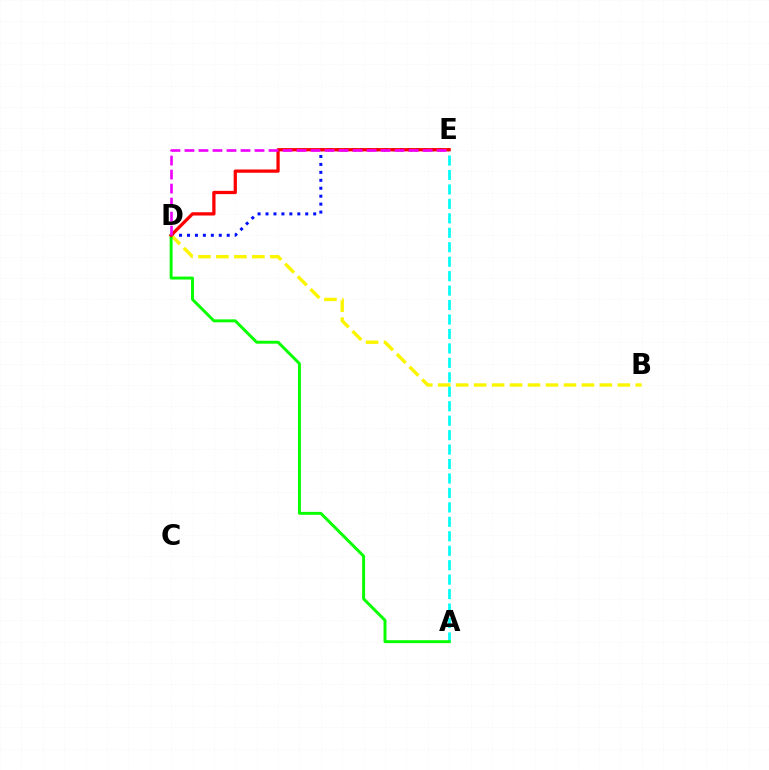{('D', 'E'): [{'color': '#0010ff', 'line_style': 'dotted', 'thickness': 2.16}, {'color': '#ff0000', 'line_style': 'solid', 'thickness': 2.35}, {'color': '#ee00ff', 'line_style': 'dashed', 'thickness': 1.9}], ('B', 'D'): [{'color': '#fcf500', 'line_style': 'dashed', 'thickness': 2.44}], ('A', 'E'): [{'color': '#00fff6', 'line_style': 'dashed', 'thickness': 1.96}], ('A', 'D'): [{'color': '#08ff00', 'line_style': 'solid', 'thickness': 2.12}]}